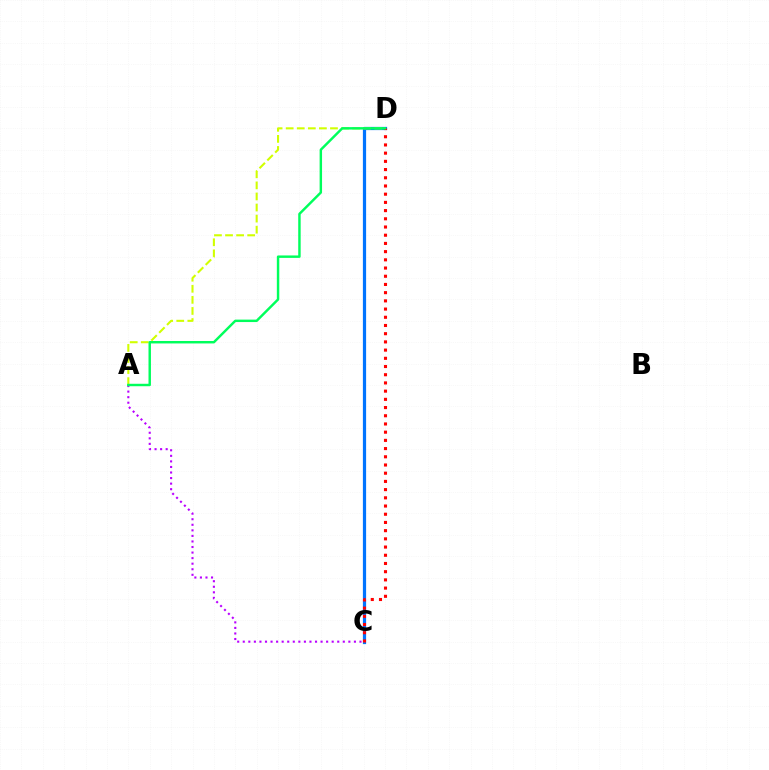{('C', 'D'): [{'color': '#0074ff', 'line_style': 'solid', 'thickness': 2.31}, {'color': '#ff0000', 'line_style': 'dotted', 'thickness': 2.23}], ('A', 'D'): [{'color': '#d1ff00', 'line_style': 'dashed', 'thickness': 1.5}, {'color': '#00ff5c', 'line_style': 'solid', 'thickness': 1.76}], ('A', 'C'): [{'color': '#b900ff', 'line_style': 'dotted', 'thickness': 1.51}]}